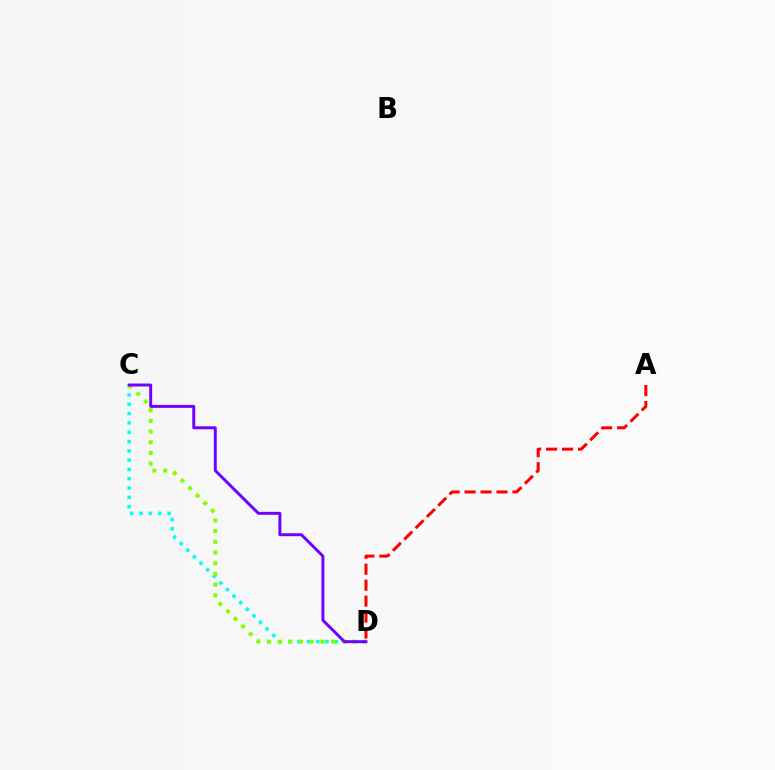{('A', 'D'): [{'color': '#ff0000', 'line_style': 'dashed', 'thickness': 2.17}], ('C', 'D'): [{'color': '#00fff6', 'line_style': 'dotted', 'thickness': 2.53}, {'color': '#84ff00', 'line_style': 'dotted', 'thickness': 2.91}, {'color': '#7200ff', 'line_style': 'solid', 'thickness': 2.12}]}